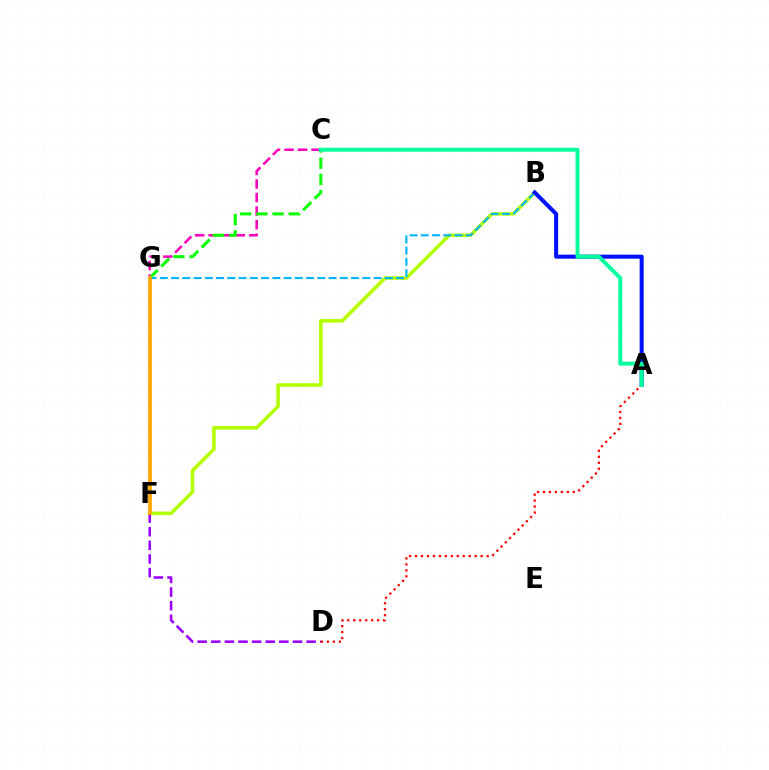{('B', 'F'): [{'color': '#b3ff00', 'line_style': 'solid', 'thickness': 2.55}], ('B', 'G'): [{'color': '#00b5ff', 'line_style': 'dashed', 'thickness': 1.53}], ('C', 'G'): [{'color': '#ff00bd', 'line_style': 'dashed', 'thickness': 1.84}, {'color': '#08ff00', 'line_style': 'dashed', 'thickness': 2.2}], ('A', 'B'): [{'color': '#0010ff', 'line_style': 'solid', 'thickness': 2.9}], ('D', 'F'): [{'color': '#9b00ff', 'line_style': 'dashed', 'thickness': 1.85}], ('A', 'D'): [{'color': '#ff0000', 'line_style': 'dotted', 'thickness': 1.62}], ('F', 'G'): [{'color': '#ffa500', 'line_style': 'solid', 'thickness': 2.7}], ('A', 'C'): [{'color': '#00ff9d', 'line_style': 'solid', 'thickness': 2.83}]}